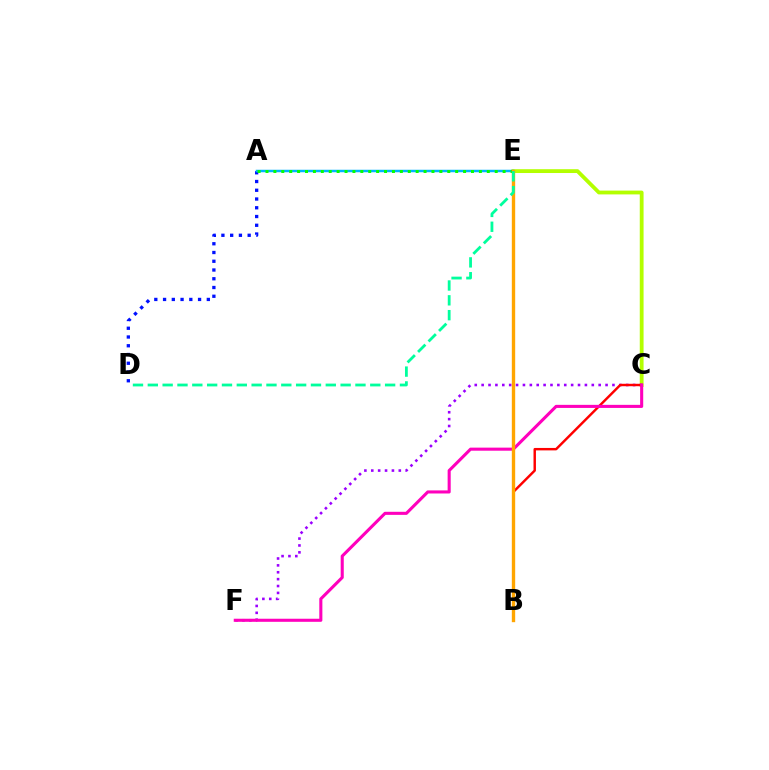{('C', 'E'): [{'color': '#b3ff00', 'line_style': 'solid', 'thickness': 2.74}], ('A', 'D'): [{'color': '#0010ff', 'line_style': 'dotted', 'thickness': 2.38}], ('A', 'E'): [{'color': '#00b5ff', 'line_style': 'solid', 'thickness': 1.79}, {'color': '#08ff00', 'line_style': 'dotted', 'thickness': 2.15}], ('C', 'F'): [{'color': '#9b00ff', 'line_style': 'dotted', 'thickness': 1.87}, {'color': '#ff00bd', 'line_style': 'solid', 'thickness': 2.22}], ('B', 'C'): [{'color': '#ff0000', 'line_style': 'solid', 'thickness': 1.76}], ('B', 'E'): [{'color': '#ffa500', 'line_style': 'solid', 'thickness': 2.42}], ('D', 'E'): [{'color': '#00ff9d', 'line_style': 'dashed', 'thickness': 2.01}]}